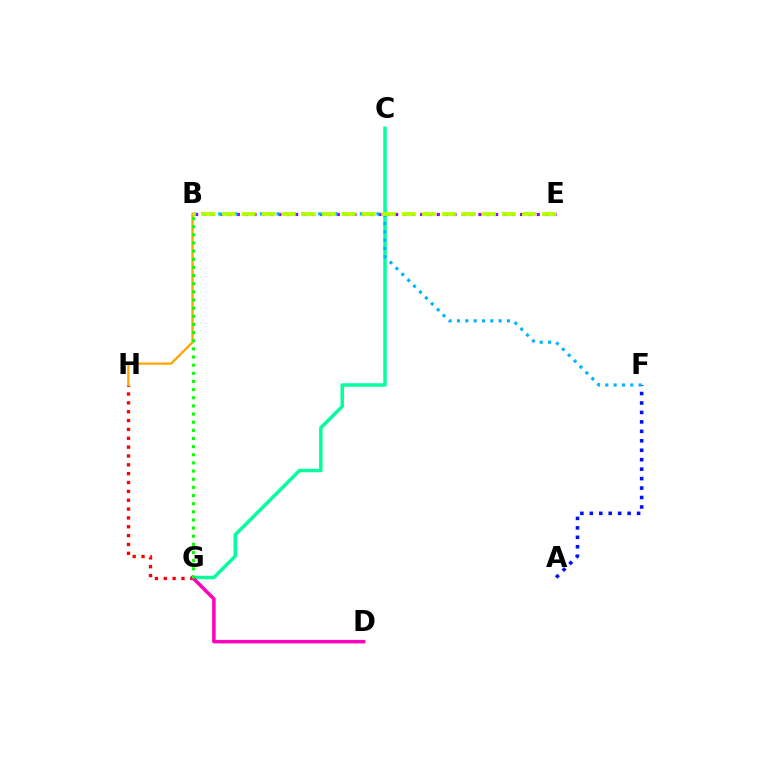{('C', 'G'): [{'color': '#00ff9d', 'line_style': 'solid', 'thickness': 2.49}], ('B', 'E'): [{'color': '#9b00ff', 'line_style': 'dotted', 'thickness': 2.26}, {'color': '#b3ff00', 'line_style': 'dashed', 'thickness': 2.72}], ('G', 'H'): [{'color': '#ff0000', 'line_style': 'dotted', 'thickness': 2.4}], ('A', 'F'): [{'color': '#0010ff', 'line_style': 'dotted', 'thickness': 2.57}], ('B', 'H'): [{'color': '#ffa500', 'line_style': 'solid', 'thickness': 1.66}], ('B', 'F'): [{'color': '#00b5ff', 'line_style': 'dotted', 'thickness': 2.26}], ('D', 'G'): [{'color': '#ff00bd', 'line_style': 'solid', 'thickness': 2.52}], ('B', 'G'): [{'color': '#08ff00', 'line_style': 'dotted', 'thickness': 2.21}]}